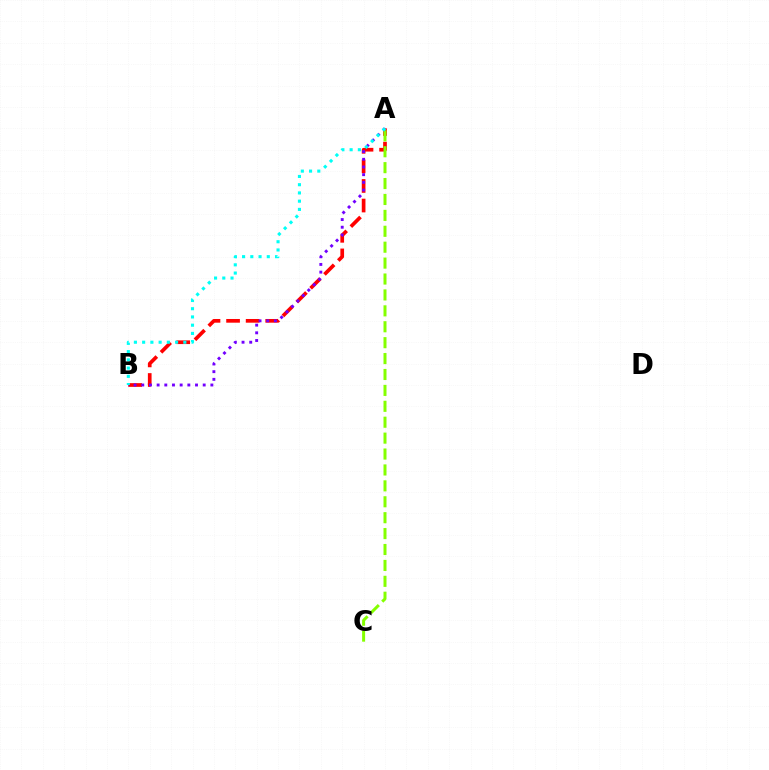{('A', 'B'): [{'color': '#ff0000', 'line_style': 'dashed', 'thickness': 2.66}, {'color': '#7200ff', 'line_style': 'dotted', 'thickness': 2.09}, {'color': '#00fff6', 'line_style': 'dotted', 'thickness': 2.24}], ('A', 'C'): [{'color': '#84ff00', 'line_style': 'dashed', 'thickness': 2.16}]}